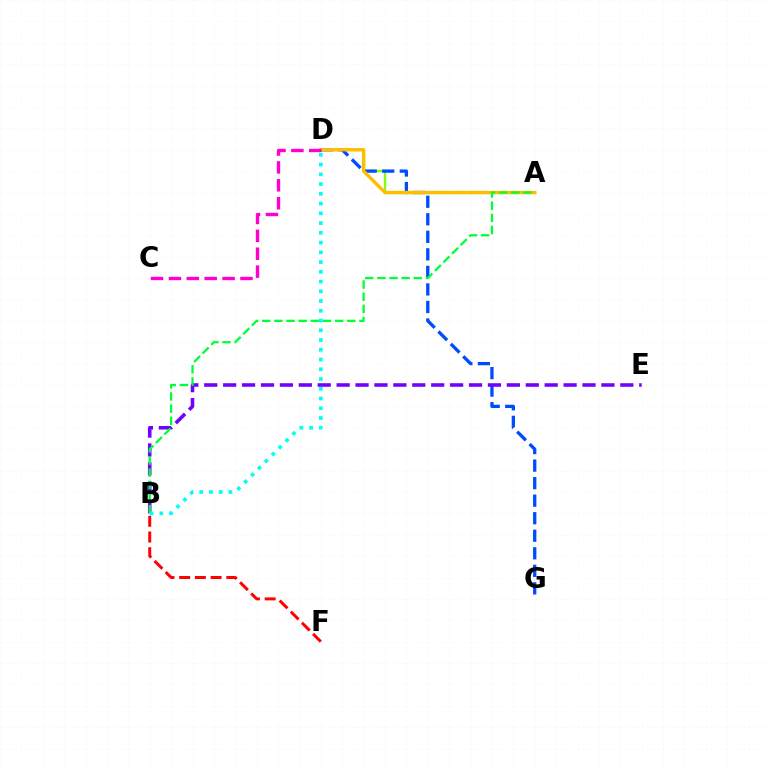{('A', 'D'): [{'color': '#84ff00', 'line_style': 'solid', 'thickness': 1.69}, {'color': '#ffbd00', 'line_style': 'solid', 'thickness': 2.41}], ('B', 'F'): [{'color': '#ff0000', 'line_style': 'dashed', 'thickness': 2.14}], ('D', 'G'): [{'color': '#004bff', 'line_style': 'dashed', 'thickness': 2.38}], ('B', 'E'): [{'color': '#7200ff', 'line_style': 'dashed', 'thickness': 2.57}], ('A', 'B'): [{'color': '#00ff39', 'line_style': 'dashed', 'thickness': 1.65}], ('C', 'D'): [{'color': '#ff00cf', 'line_style': 'dashed', 'thickness': 2.43}], ('B', 'D'): [{'color': '#00fff6', 'line_style': 'dotted', 'thickness': 2.65}]}